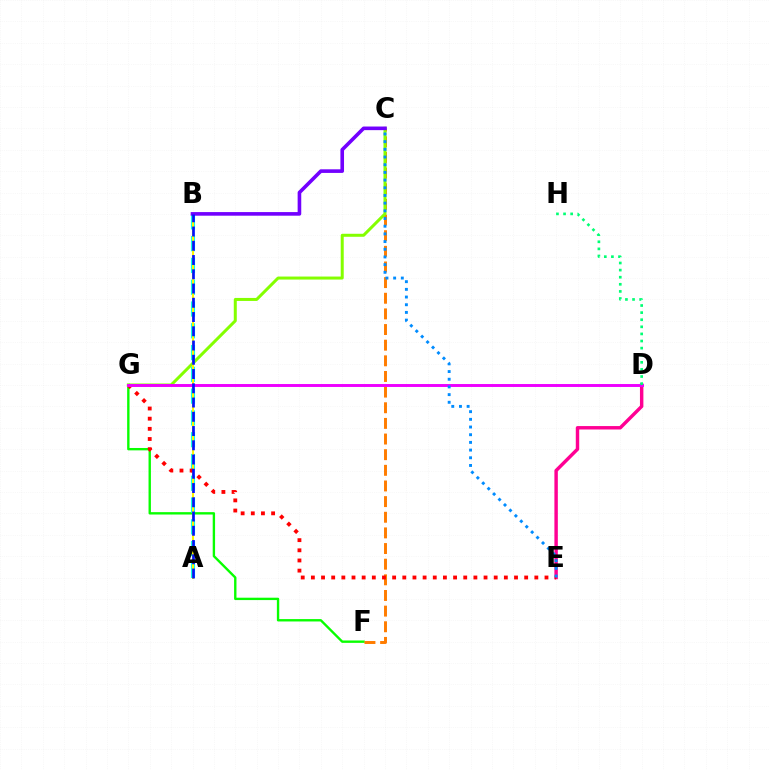{('F', 'G'): [{'color': '#08ff00', 'line_style': 'solid', 'thickness': 1.71}], ('C', 'F'): [{'color': '#ff7c00', 'line_style': 'dashed', 'thickness': 2.13}], ('A', 'B'): [{'color': '#00fff6', 'line_style': 'dashed', 'thickness': 2.96}, {'color': '#fcf500', 'line_style': 'solid', 'thickness': 1.5}, {'color': '#0010ff', 'line_style': 'dashed', 'thickness': 1.94}], ('C', 'G'): [{'color': '#84ff00', 'line_style': 'solid', 'thickness': 2.16}], ('D', 'E'): [{'color': '#ff0094', 'line_style': 'solid', 'thickness': 2.47}], ('E', 'G'): [{'color': '#ff0000', 'line_style': 'dotted', 'thickness': 2.76}], ('D', 'G'): [{'color': '#ee00ff', 'line_style': 'solid', 'thickness': 2.11}], ('C', 'E'): [{'color': '#008cff', 'line_style': 'dotted', 'thickness': 2.09}], ('B', 'C'): [{'color': '#7200ff', 'line_style': 'solid', 'thickness': 2.6}], ('D', 'H'): [{'color': '#00ff74', 'line_style': 'dotted', 'thickness': 1.93}]}